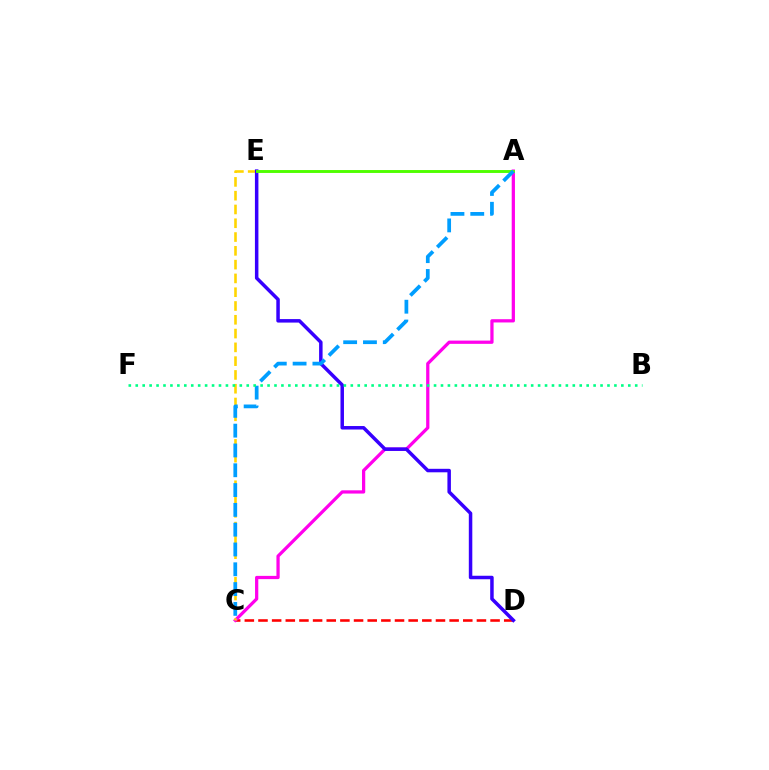{('C', 'D'): [{'color': '#ff0000', 'line_style': 'dashed', 'thickness': 1.85}], ('A', 'C'): [{'color': '#ff00ed', 'line_style': 'solid', 'thickness': 2.34}, {'color': '#009eff', 'line_style': 'dashed', 'thickness': 2.69}], ('C', 'E'): [{'color': '#ffd500', 'line_style': 'dashed', 'thickness': 1.87}], ('D', 'E'): [{'color': '#3700ff', 'line_style': 'solid', 'thickness': 2.52}], ('A', 'E'): [{'color': '#4fff00', 'line_style': 'solid', 'thickness': 2.09}], ('B', 'F'): [{'color': '#00ff86', 'line_style': 'dotted', 'thickness': 1.88}]}